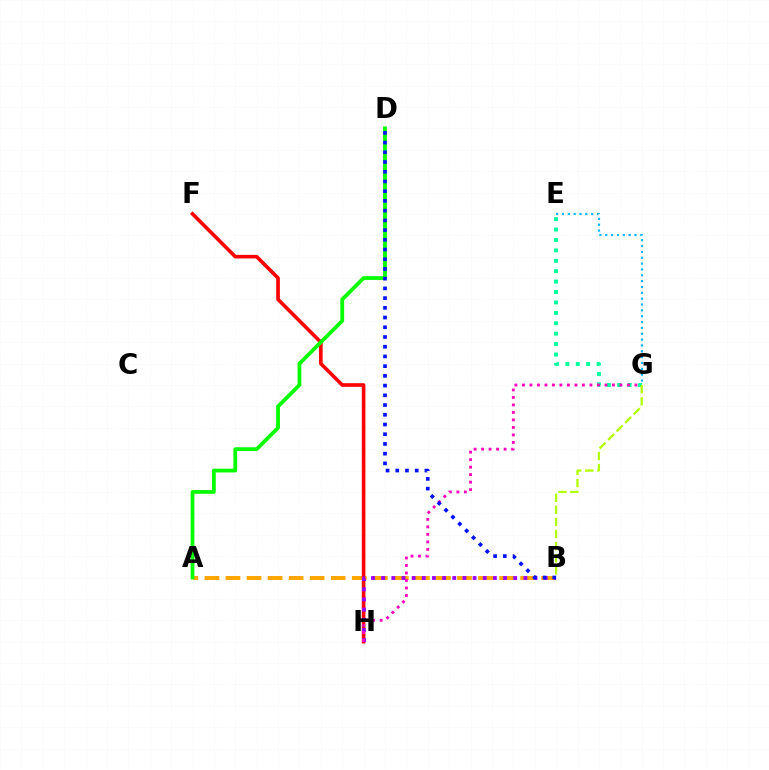{('A', 'B'): [{'color': '#ffa500', 'line_style': 'dashed', 'thickness': 2.86}], ('F', 'H'): [{'color': '#ff0000', 'line_style': 'solid', 'thickness': 2.6}], ('E', 'G'): [{'color': '#00b5ff', 'line_style': 'dotted', 'thickness': 1.59}, {'color': '#00ff9d', 'line_style': 'dotted', 'thickness': 2.83}], ('B', 'H'): [{'color': '#9b00ff', 'line_style': 'dotted', 'thickness': 2.76}], ('G', 'H'): [{'color': '#ff00bd', 'line_style': 'dotted', 'thickness': 2.04}], ('B', 'G'): [{'color': '#b3ff00', 'line_style': 'dashed', 'thickness': 1.64}], ('A', 'D'): [{'color': '#08ff00', 'line_style': 'solid', 'thickness': 2.72}], ('B', 'D'): [{'color': '#0010ff', 'line_style': 'dotted', 'thickness': 2.64}]}